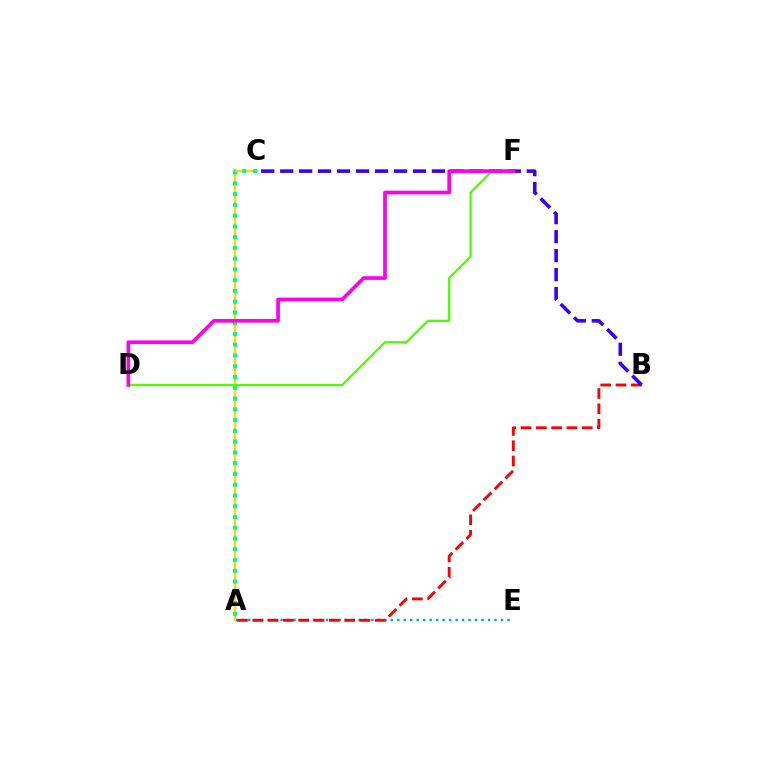{('A', 'E'): [{'color': '#009eff', 'line_style': 'dotted', 'thickness': 1.76}], ('A', 'C'): [{'color': '#ffd500', 'line_style': 'solid', 'thickness': 1.63}, {'color': '#00ff86', 'line_style': 'dotted', 'thickness': 2.92}], ('A', 'B'): [{'color': '#ff0000', 'line_style': 'dashed', 'thickness': 2.08}], ('B', 'C'): [{'color': '#3700ff', 'line_style': 'dashed', 'thickness': 2.58}], ('D', 'F'): [{'color': '#4fff00', 'line_style': 'solid', 'thickness': 1.64}, {'color': '#ff00ed', 'line_style': 'solid', 'thickness': 2.65}]}